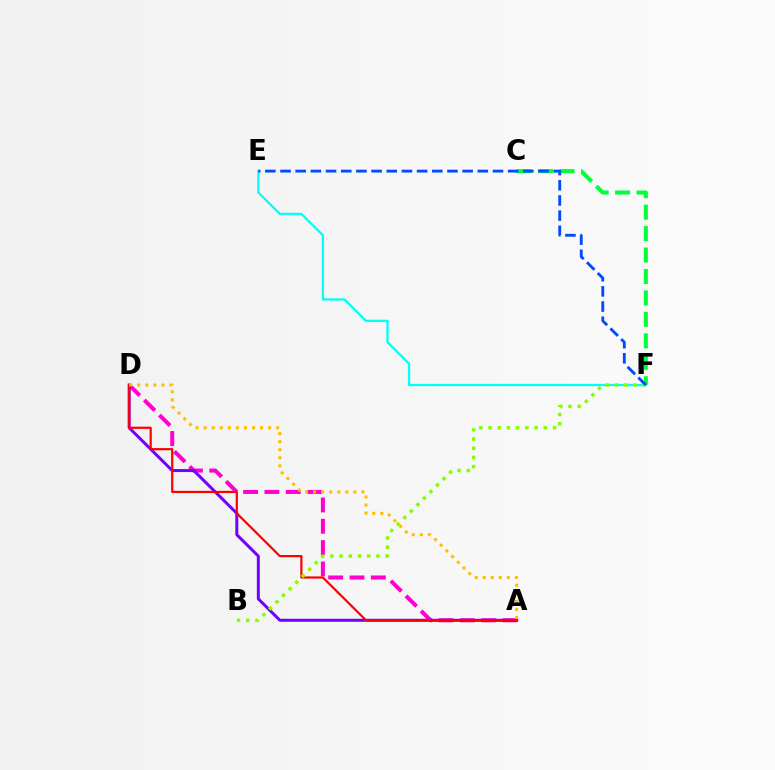{('A', 'D'): [{'color': '#ff00cf', 'line_style': 'dashed', 'thickness': 2.9}, {'color': '#7200ff', 'line_style': 'solid', 'thickness': 2.15}, {'color': '#ff0000', 'line_style': 'solid', 'thickness': 1.59}, {'color': '#ffbd00', 'line_style': 'dotted', 'thickness': 2.19}], ('C', 'F'): [{'color': '#00ff39', 'line_style': 'dashed', 'thickness': 2.91}], ('E', 'F'): [{'color': '#00fff6', 'line_style': 'solid', 'thickness': 1.63}, {'color': '#004bff', 'line_style': 'dashed', 'thickness': 2.06}], ('B', 'F'): [{'color': '#84ff00', 'line_style': 'dotted', 'thickness': 2.5}]}